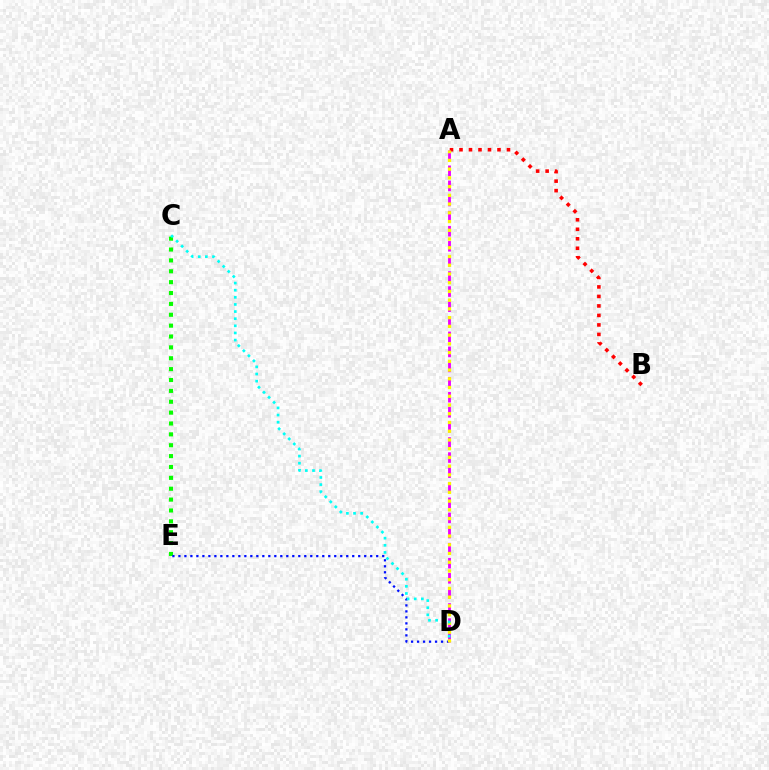{('C', 'E'): [{'color': '#08ff00', 'line_style': 'dotted', 'thickness': 2.95}], ('D', 'E'): [{'color': '#0010ff', 'line_style': 'dotted', 'thickness': 1.63}], ('A', 'B'): [{'color': '#ff0000', 'line_style': 'dotted', 'thickness': 2.58}], ('A', 'D'): [{'color': '#ee00ff', 'line_style': 'dashed', 'thickness': 2.05}, {'color': '#fcf500', 'line_style': 'dotted', 'thickness': 2.37}], ('C', 'D'): [{'color': '#00fff6', 'line_style': 'dotted', 'thickness': 1.94}]}